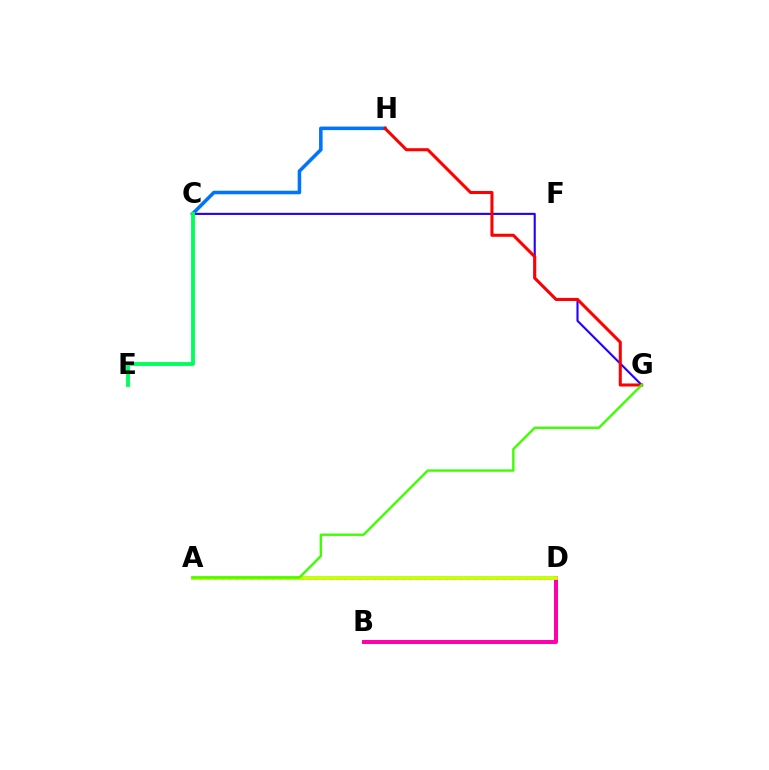{('A', 'D'): [{'color': '#00fff6', 'line_style': 'solid', 'thickness': 2.8}, {'color': '#ff9400', 'line_style': 'dotted', 'thickness': 1.53}, {'color': '#b900ff', 'line_style': 'dotted', 'thickness': 1.96}, {'color': '#d1ff00', 'line_style': 'solid', 'thickness': 2.7}], ('C', 'G'): [{'color': '#2500ff', 'line_style': 'solid', 'thickness': 1.52}], ('B', 'D'): [{'color': '#ff00ac', 'line_style': 'solid', 'thickness': 2.89}], ('C', 'H'): [{'color': '#0074ff', 'line_style': 'solid', 'thickness': 2.55}], ('C', 'E'): [{'color': '#00ff5c', 'line_style': 'solid', 'thickness': 2.78}], ('G', 'H'): [{'color': '#ff0000', 'line_style': 'solid', 'thickness': 2.2}], ('A', 'G'): [{'color': '#3dff00', 'line_style': 'solid', 'thickness': 1.71}]}